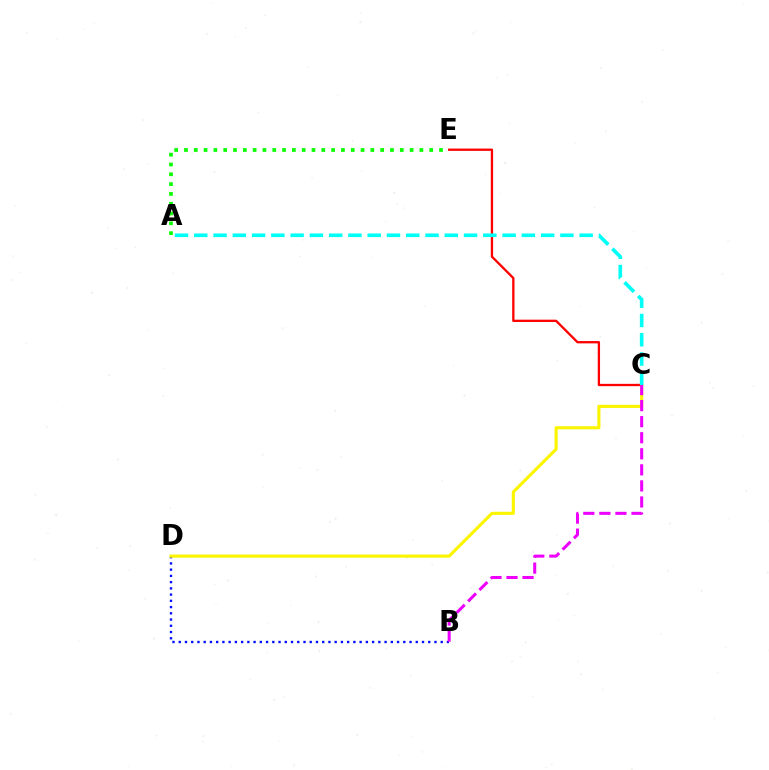{('B', 'D'): [{'color': '#0010ff', 'line_style': 'dotted', 'thickness': 1.69}], ('A', 'E'): [{'color': '#08ff00', 'line_style': 'dotted', 'thickness': 2.67}], ('C', 'E'): [{'color': '#ff0000', 'line_style': 'solid', 'thickness': 1.66}], ('C', 'D'): [{'color': '#fcf500', 'line_style': 'solid', 'thickness': 2.25}], ('B', 'C'): [{'color': '#ee00ff', 'line_style': 'dashed', 'thickness': 2.18}], ('A', 'C'): [{'color': '#00fff6', 'line_style': 'dashed', 'thickness': 2.62}]}